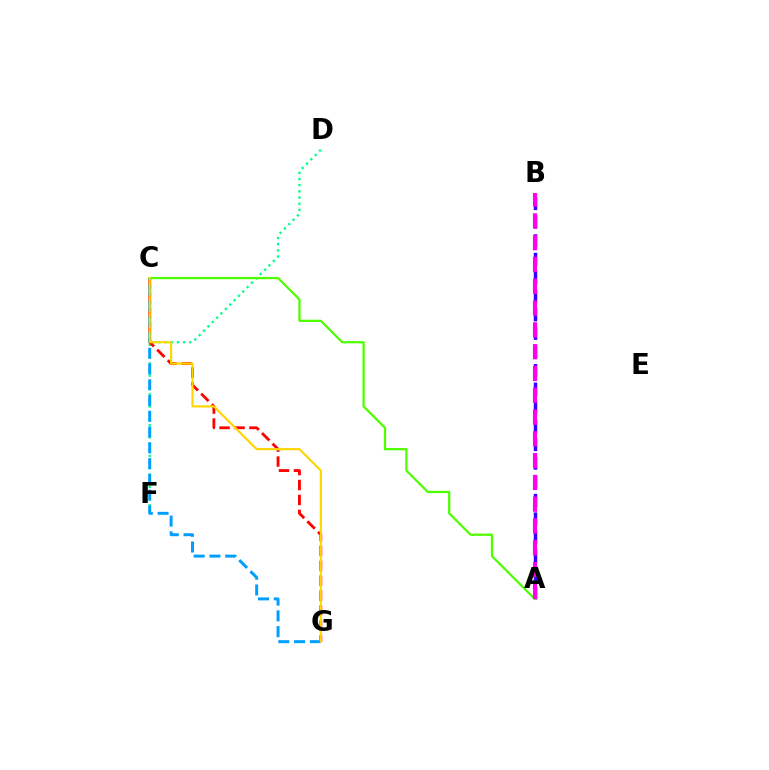{('A', 'B'): [{'color': '#3700ff', 'line_style': 'dashed', 'thickness': 2.52}, {'color': '#ff00ed', 'line_style': 'dashed', 'thickness': 2.96}], ('D', 'F'): [{'color': '#00ff86', 'line_style': 'dotted', 'thickness': 1.68}], ('C', 'G'): [{'color': '#ff0000', 'line_style': 'dashed', 'thickness': 2.03}, {'color': '#009eff', 'line_style': 'dashed', 'thickness': 2.14}, {'color': '#ffd500', 'line_style': 'solid', 'thickness': 1.55}], ('A', 'C'): [{'color': '#4fff00', 'line_style': 'solid', 'thickness': 1.62}]}